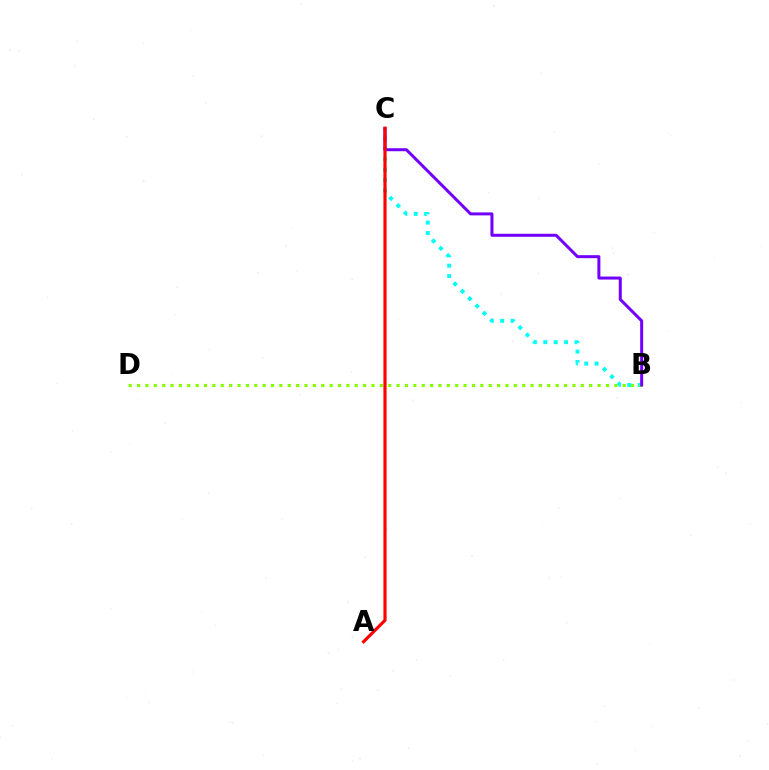{('B', 'C'): [{'color': '#00fff6', 'line_style': 'dotted', 'thickness': 2.82}, {'color': '#7200ff', 'line_style': 'solid', 'thickness': 2.16}], ('B', 'D'): [{'color': '#84ff00', 'line_style': 'dotted', 'thickness': 2.27}], ('A', 'C'): [{'color': '#ff0000', 'line_style': 'solid', 'thickness': 2.28}]}